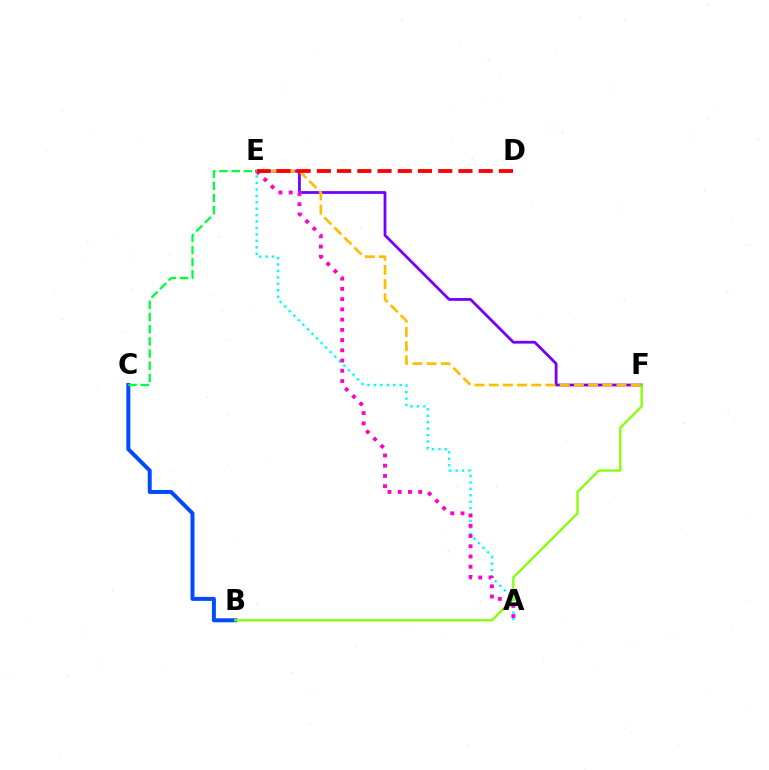{('B', 'C'): [{'color': '#004bff', 'line_style': 'solid', 'thickness': 2.87}], ('A', 'E'): [{'color': '#00fff6', 'line_style': 'dotted', 'thickness': 1.75}, {'color': '#ff00cf', 'line_style': 'dotted', 'thickness': 2.78}], ('E', 'F'): [{'color': '#7200ff', 'line_style': 'solid', 'thickness': 2.0}, {'color': '#ffbd00', 'line_style': 'dashed', 'thickness': 1.93}], ('B', 'F'): [{'color': '#84ff00', 'line_style': 'solid', 'thickness': 1.63}], ('D', 'E'): [{'color': '#ff0000', 'line_style': 'dashed', 'thickness': 2.75}], ('C', 'E'): [{'color': '#00ff39', 'line_style': 'dashed', 'thickness': 1.65}]}